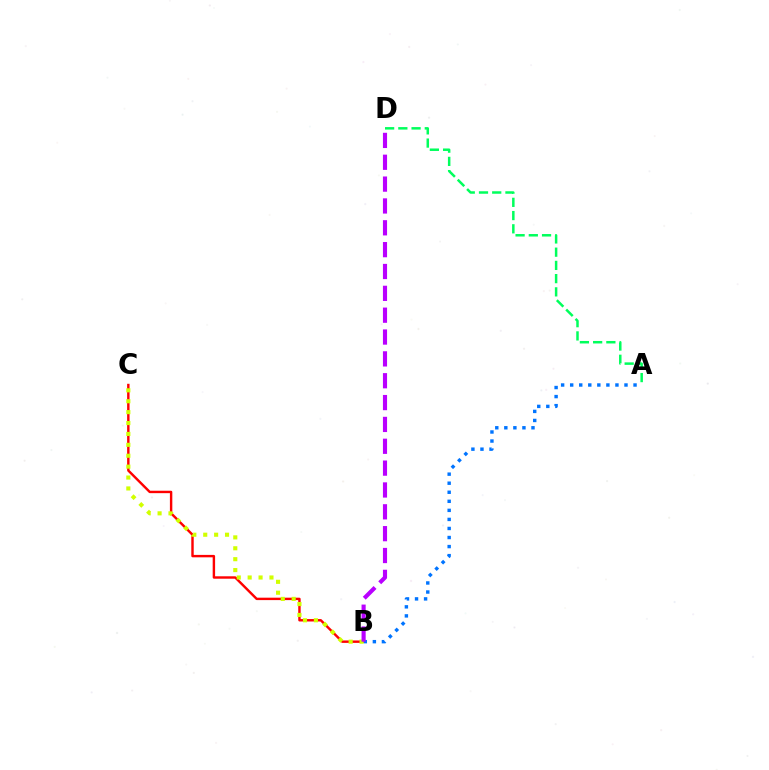{('B', 'C'): [{'color': '#ff0000', 'line_style': 'solid', 'thickness': 1.74}, {'color': '#d1ff00', 'line_style': 'dotted', 'thickness': 2.96}], ('A', 'D'): [{'color': '#00ff5c', 'line_style': 'dashed', 'thickness': 1.8}], ('A', 'B'): [{'color': '#0074ff', 'line_style': 'dotted', 'thickness': 2.46}], ('B', 'D'): [{'color': '#b900ff', 'line_style': 'dashed', 'thickness': 2.97}]}